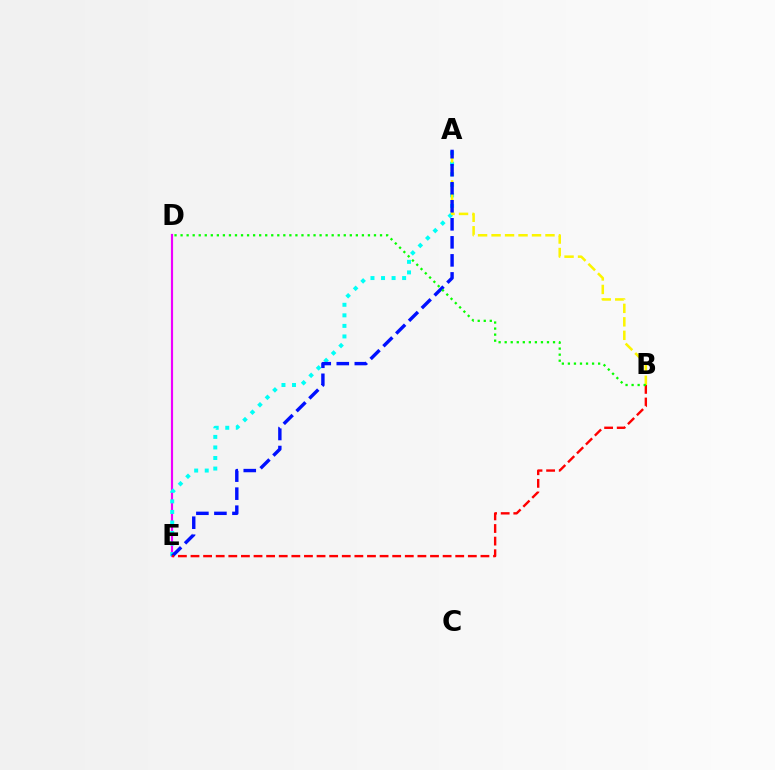{('D', 'E'): [{'color': '#ee00ff', 'line_style': 'solid', 'thickness': 1.55}], ('A', 'E'): [{'color': '#00fff6', 'line_style': 'dotted', 'thickness': 2.87}, {'color': '#0010ff', 'line_style': 'dashed', 'thickness': 2.45}], ('A', 'B'): [{'color': '#fcf500', 'line_style': 'dashed', 'thickness': 1.83}], ('B', 'E'): [{'color': '#ff0000', 'line_style': 'dashed', 'thickness': 1.71}], ('B', 'D'): [{'color': '#08ff00', 'line_style': 'dotted', 'thickness': 1.64}]}